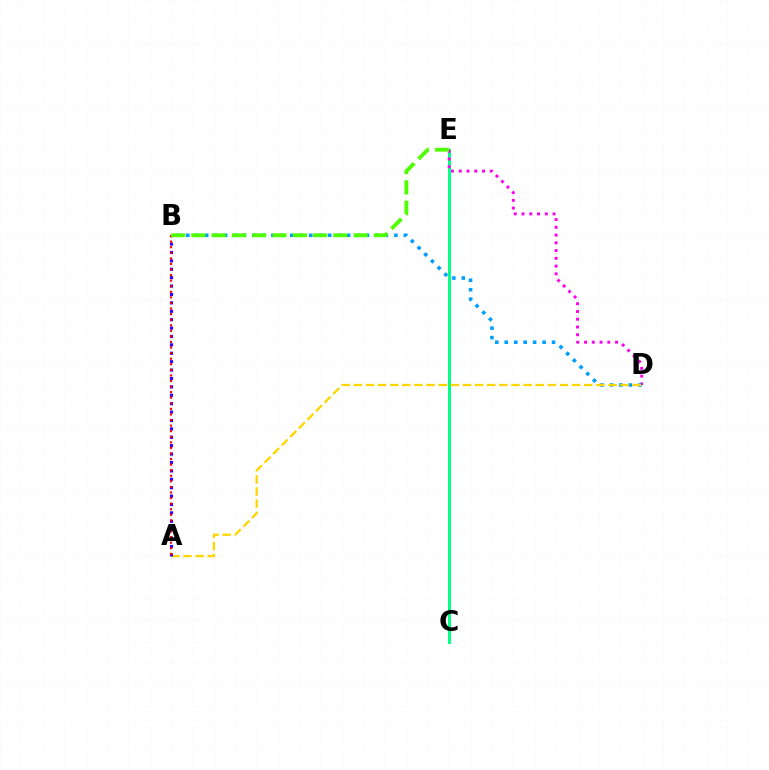{('C', 'E'): [{'color': '#00ff86', 'line_style': 'solid', 'thickness': 2.13}], ('D', 'E'): [{'color': '#ff00ed', 'line_style': 'dotted', 'thickness': 2.11}], ('B', 'D'): [{'color': '#009eff', 'line_style': 'dotted', 'thickness': 2.57}], ('A', 'D'): [{'color': '#ffd500', 'line_style': 'dashed', 'thickness': 1.65}], ('A', 'B'): [{'color': '#3700ff', 'line_style': 'dotted', 'thickness': 2.28}, {'color': '#ff0000', 'line_style': 'dotted', 'thickness': 1.51}], ('B', 'E'): [{'color': '#4fff00', 'line_style': 'dashed', 'thickness': 2.76}]}